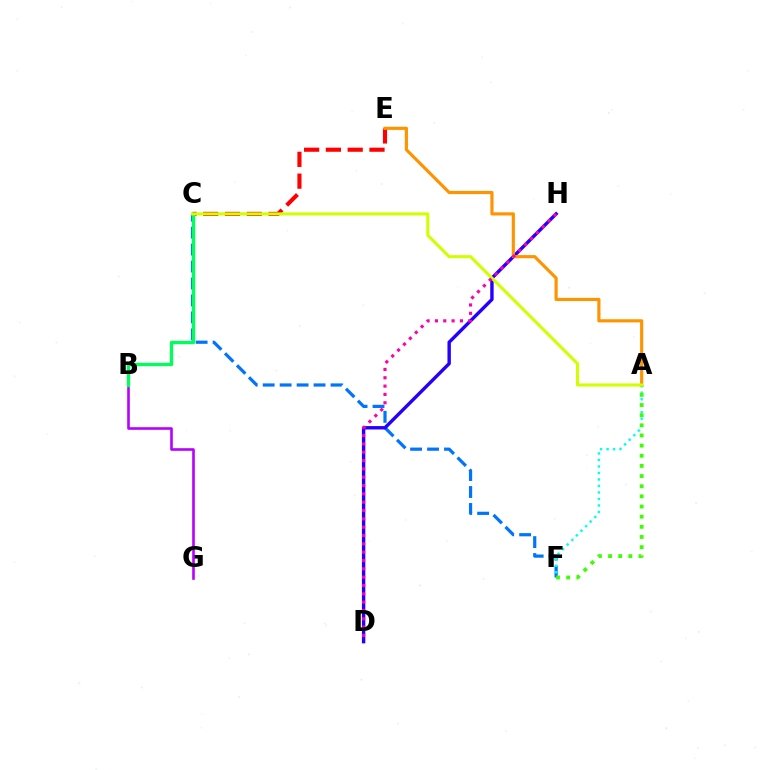{('C', 'F'): [{'color': '#0074ff', 'line_style': 'dashed', 'thickness': 2.3}], ('D', 'H'): [{'color': '#2500ff', 'line_style': 'solid', 'thickness': 2.45}, {'color': '#ff00ac', 'line_style': 'dotted', 'thickness': 2.26}], ('B', 'G'): [{'color': '#b900ff', 'line_style': 'solid', 'thickness': 1.89}], ('C', 'E'): [{'color': '#ff0000', 'line_style': 'dashed', 'thickness': 2.96}], ('B', 'C'): [{'color': '#00ff5c', 'line_style': 'solid', 'thickness': 2.38}], ('A', 'F'): [{'color': '#00fff6', 'line_style': 'dotted', 'thickness': 1.77}, {'color': '#3dff00', 'line_style': 'dotted', 'thickness': 2.76}], ('A', 'E'): [{'color': '#ff9400', 'line_style': 'solid', 'thickness': 2.28}], ('A', 'C'): [{'color': '#d1ff00', 'line_style': 'solid', 'thickness': 2.2}]}